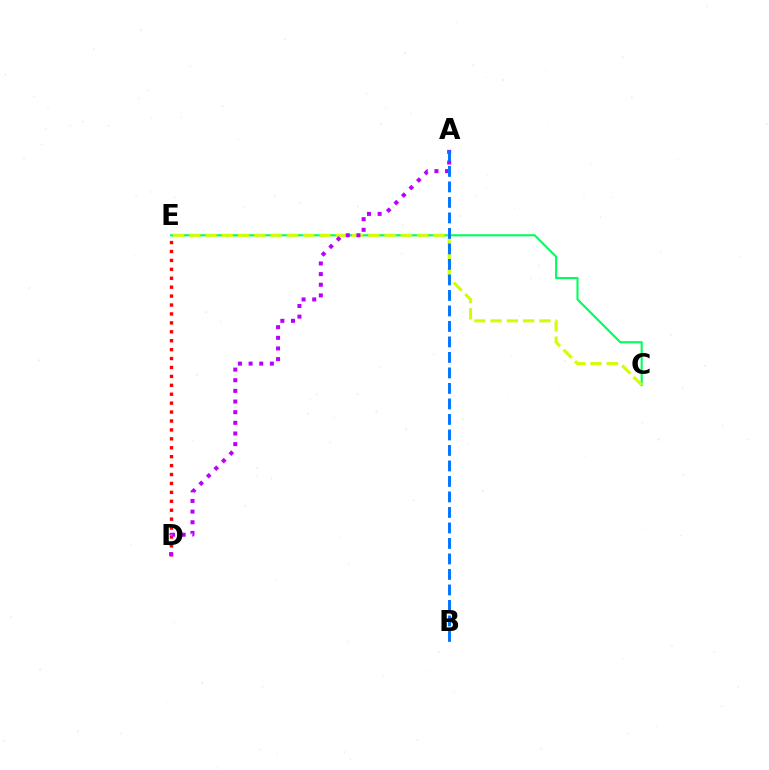{('C', 'E'): [{'color': '#00ff5c', 'line_style': 'solid', 'thickness': 1.52}, {'color': '#d1ff00', 'line_style': 'dashed', 'thickness': 2.21}], ('D', 'E'): [{'color': '#ff0000', 'line_style': 'dotted', 'thickness': 2.42}], ('A', 'D'): [{'color': '#b900ff', 'line_style': 'dotted', 'thickness': 2.89}], ('A', 'B'): [{'color': '#0074ff', 'line_style': 'dashed', 'thickness': 2.11}]}